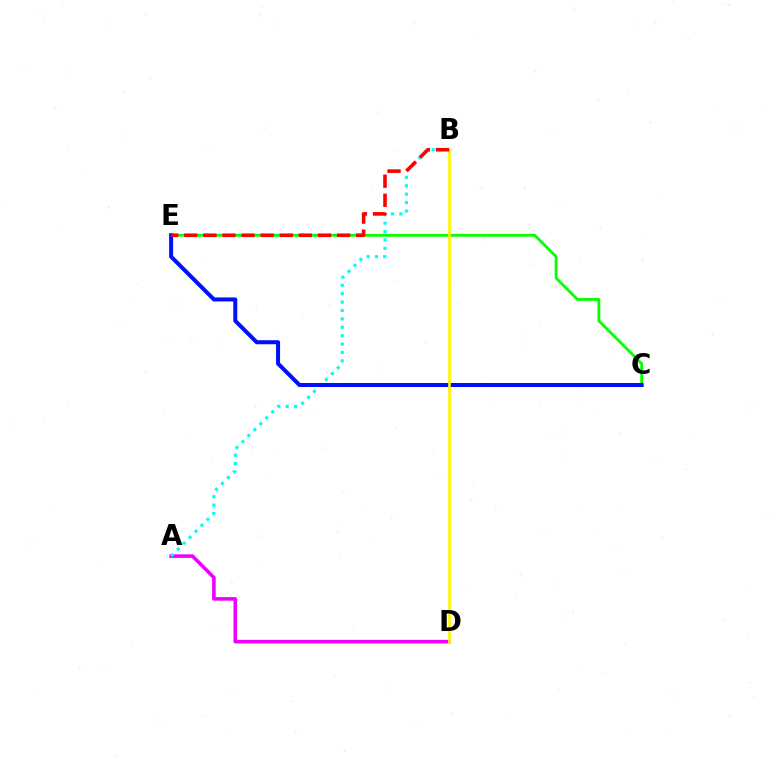{('A', 'D'): [{'color': '#ee00ff', 'line_style': 'solid', 'thickness': 2.57}], ('A', 'B'): [{'color': '#00fff6', 'line_style': 'dotted', 'thickness': 2.28}], ('C', 'E'): [{'color': '#08ff00', 'line_style': 'solid', 'thickness': 2.03}, {'color': '#0010ff', 'line_style': 'solid', 'thickness': 2.9}], ('B', 'D'): [{'color': '#fcf500', 'line_style': 'solid', 'thickness': 1.92}], ('B', 'E'): [{'color': '#ff0000', 'line_style': 'dashed', 'thickness': 2.6}]}